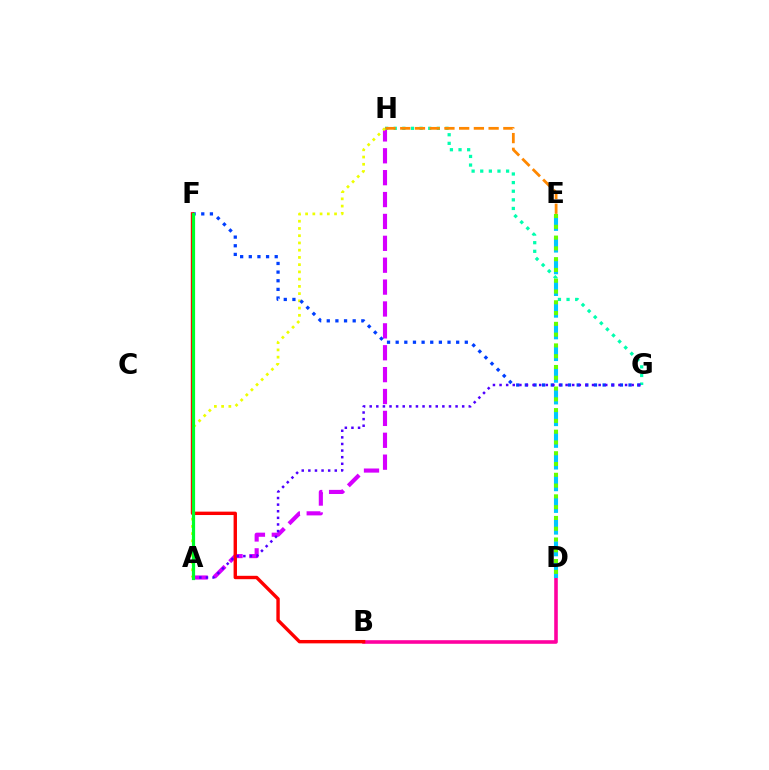{('B', 'D'): [{'color': '#ff00a0', 'line_style': 'solid', 'thickness': 2.59}], ('A', 'H'): [{'color': '#d600ff', 'line_style': 'dashed', 'thickness': 2.97}, {'color': '#eeff00', 'line_style': 'dotted', 'thickness': 1.97}], ('G', 'H'): [{'color': '#00ffaf', 'line_style': 'dotted', 'thickness': 2.34}], ('D', 'E'): [{'color': '#00c7ff', 'line_style': 'dashed', 'thickness': 2.95}, {'color': '#66ff00', 'line_style': 'dotted', 'thickness': 2.93}], ('E', 'H'): [{'color': '#ff8800', 'line_style': 'dashed', 'thickness': 2.0}], ('F', 'G'): [{'color': '#003fff', 'line_style': 'dotted', 'thickness': 2.35}], ('B', 'F'): [{'color': '#ff0000', 'line_style': 'solid', 'thickness': 2.44}], ('A', 'G'): [{'color': '#4f00ff', 'line_style': 'dotted', 'thickness': 1.79}], ('A', 'F'): [{'color': '#00ff27', 'line_style': 'solid', 'thickness': 2.31}]}